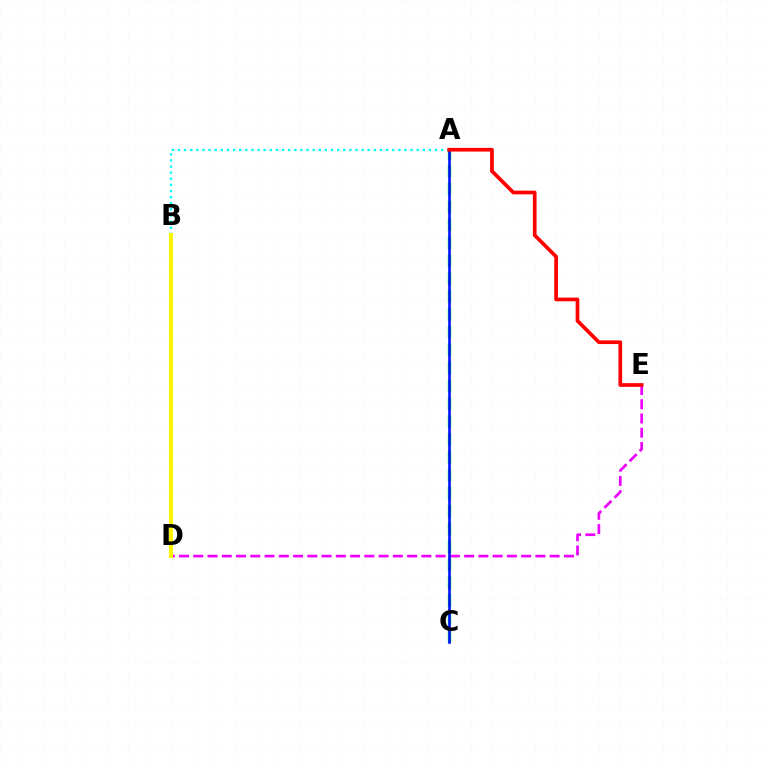{('A', 'B'): [{'color': '#00fff6', 'line_style': 'dotted', 'thickness': 1.66}], ('D', 'E'): [{'color': '#ee00ff', 'line_style': 'dashed', 'thickness': 1.94}], ('A', 'C'): [{'color': '#08ff00', 'line_style': 'dashed', 'thickness': 2.43}, {'color': '#0010ff', 'line_style': 'solid', 'thickness': 1.89}], ('B', 'D'): [{'color': '#fcf500', 'line_style': 'solid', 'thickness': 2.93}], ('A', 'E'): [{'color': '#ff0000', 'line_style': 'solid', 'thickness': 2.66}]}